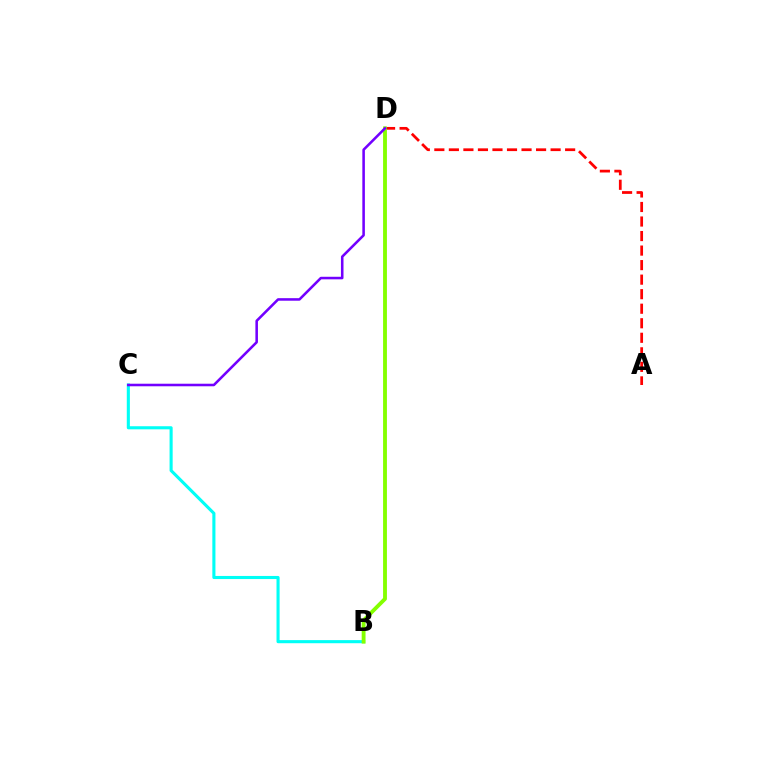{('B', 'C'): [{'color': '#00fff6', 'line_style': 'solid', 'thickness': 2.23}], ('A', 'D'): [{'color': '#ff0000', 'line_style': 'dashed', 'thickness': 1.97}], ('B', 'D'): [{'color': '#84ff00', 'line_style': 'solid', 'thickness': 2.77}], ('C', 'D'): [{'color': '#7200ff', 'line_style': 'solid', 'thickness': 1.84}]}